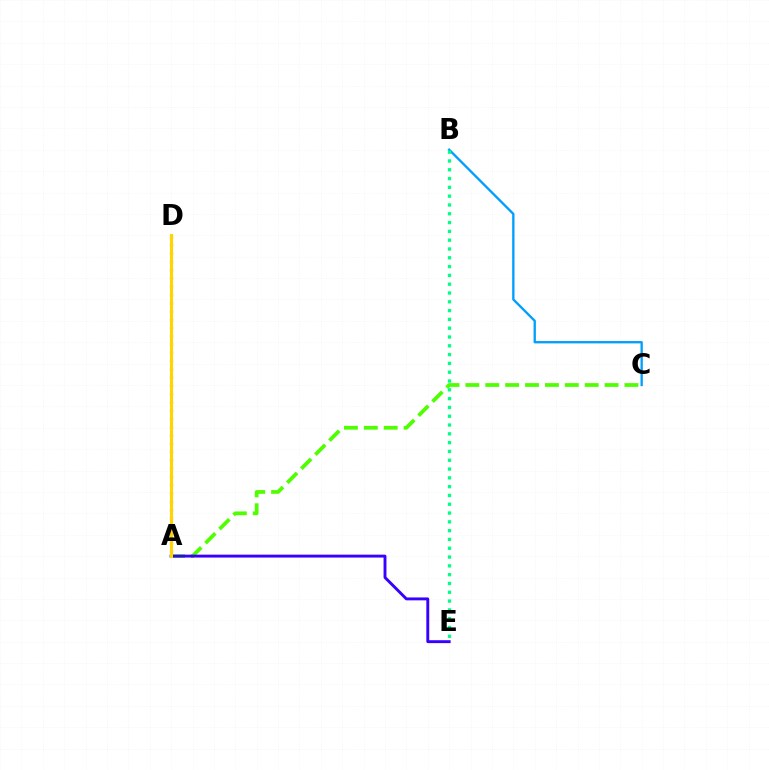{('B', 'C'): [{'color': '#009eff', 'line_style': 'solid', 'thickness': 1.67}], ('A', 'C'): [{'color': '#4fff00', 'line_style': 'dashed', 'thickness': 2.7}], ('A', 'E'): [{'color': '#3700ff', 'line_style': 'solid', 'thickness': 2.09}], ('A', 'D'): [{'color': '#ff00ed', 'line_style': 'solid', 'thickness': 1.99}, {'color': '#ff0000', 'line_style': 'dotted', 'thickness': 2.25}, {'color': '#ffd500', 'line_style': 'solid', 'thickness': 2.21}], ('B', 'E'): [{'color': '#00ff86', 'line_style': 'dotted', 'thickness': 2.39}]}